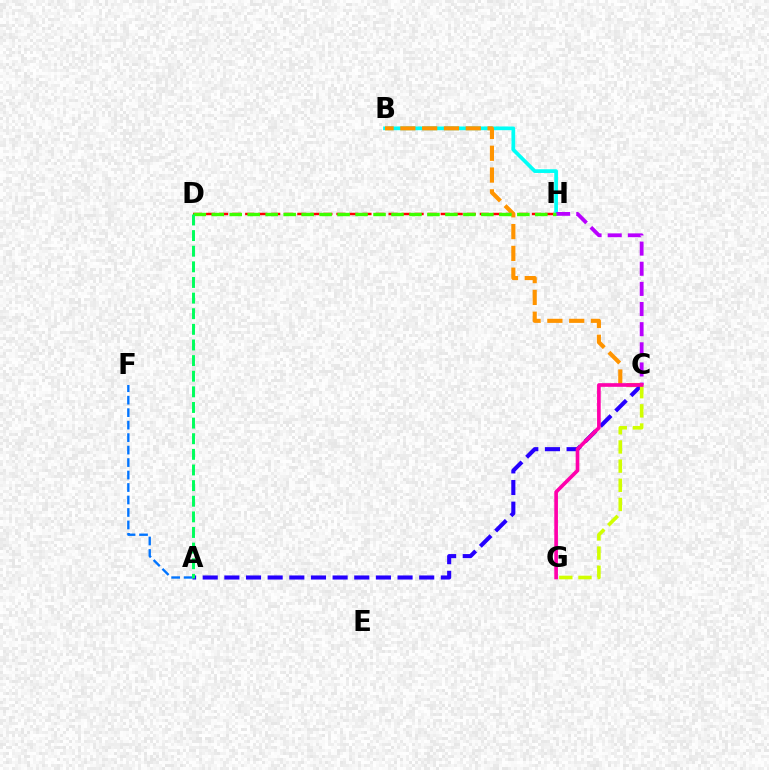{('B', 'H'): [{'color': '#00fff6', 'line_style': 'solid', 'thickness': 2.66}], ('D', 'H'): [{'color': '#ff0000', 'line_style': 'dashed', 'thickness': 1.77}, {'color': '#3dff00', 'line_style': 'dashed', 'thickness': 2.44}], ('C', 'H'): [{'color': '#b900ff', 'line_style': 'dashed', 'thickness': 2.74}], ('B', 'C'): [{'color': '#ff9400', 'line_style': 'dashed', 'thickness': 2.96}], ('A', 'C'): [{'color': '#2500ff', 'line_style': 'dashed', 'thickness': 2.94}], ('A', 'F'): [{'color': '#0074ff', 'line_style': 'dashed', 'thickness': 1.7}], ('A', 'D'): [{'color': '#00ff5c', 'line_style': 'dashed', 'thickness': 2.12}], ('C', 'G'): [{'color': '#d1ff00', 'line_style': 'dashed', 'thickness': 2.6}, {'color': '#ff00ac', 'line_style': 'solid', 'thickness': 2.63}]}